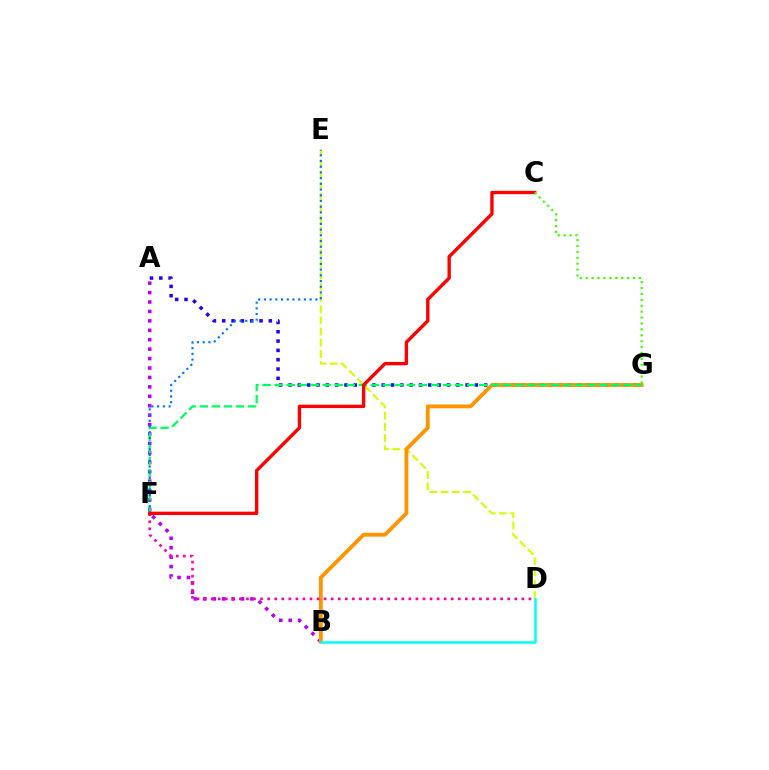{('A', 'G'): [{'color': '#2500ff', 'line_style': 'dotted', 'thickness': 2.53}], ('A', 'B'): [{'color': '#b900ff', 'line_style': 'dotted', 'thickness': 2.56}], ('D', 'E'): [{'color': '#d1ff00', 'line_style': 'dashed', 'thickness': 1.52}], ('B', 'G'): [{'color': '#ff9400', 'line_style': 'solid', 'thickness': 2.75}], ('F', 'G'): [{'color': '#00ff5c', 'line_style': 'dashed', 'thickness': 1.63}], ('D', 'F'): [{'color': '#ff00ac', 'line_style': 'dotted', 'thickness': 1.92}], ('E', 'F'): [{'color': '#0074ff', 'line_style': 'dotted', 'thickness': 1.55}], ('C', 'F'): [{'color': '#ff0000', 'line_style': 'solid', 'thickness': 2.42}], ('B', 'D'): [{'color': '#00fff6', 'line_style': 'solid', 'thickness': 1.82}], ('C', 'G'): [{'color': '#3dff00', 'line_style': 'dotted', 'thickness': 1.6}]}